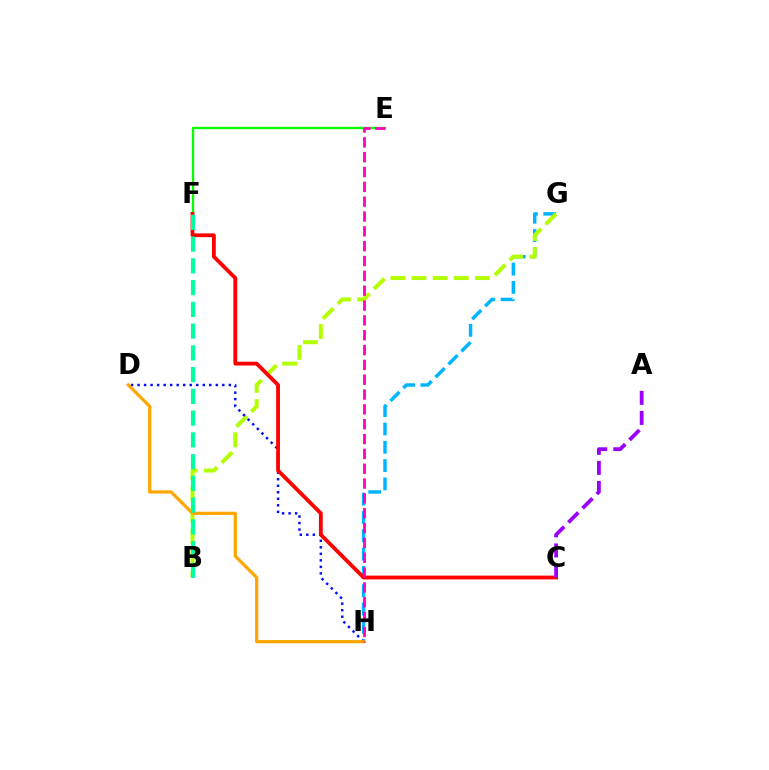{('G', 'H'): [{'color': '#00b5ff', 'line_style': 'dashed', 'thickness': 2.49}], ('B', 'G'): [{'color': '#b3ff00', 'line_style': 'dashed', 'thickness': 2.87}], ('D', 'H'): [{'color': '#0010ff', 'line_style': 'dotted', 'thickness': 1.77}, {'color': '#ffa500', 'line_style': 'solid', 'thickness': 2.3}], ('E', 'F'): [{'color': '#08ff00', 'line_style': 'solid', 'thickness': 1.67}], ('C', 'F'): [{'color': '#ff0000', 'line_style': 'solid', 'thickness': 2.74}], ('A', 'C'): [{'color': '#9b00ff', 'line_style': 'dashed', 'thickness': 2.72}], ('B', 'F'): [{'color': '#00ff9d', 'line_style': 'dashed', 'thickness': 2.96}], ('E', 'H'): [{'color': '#ff00bd', 'line_style': 'dashed', 'thickness': 2.02}]}